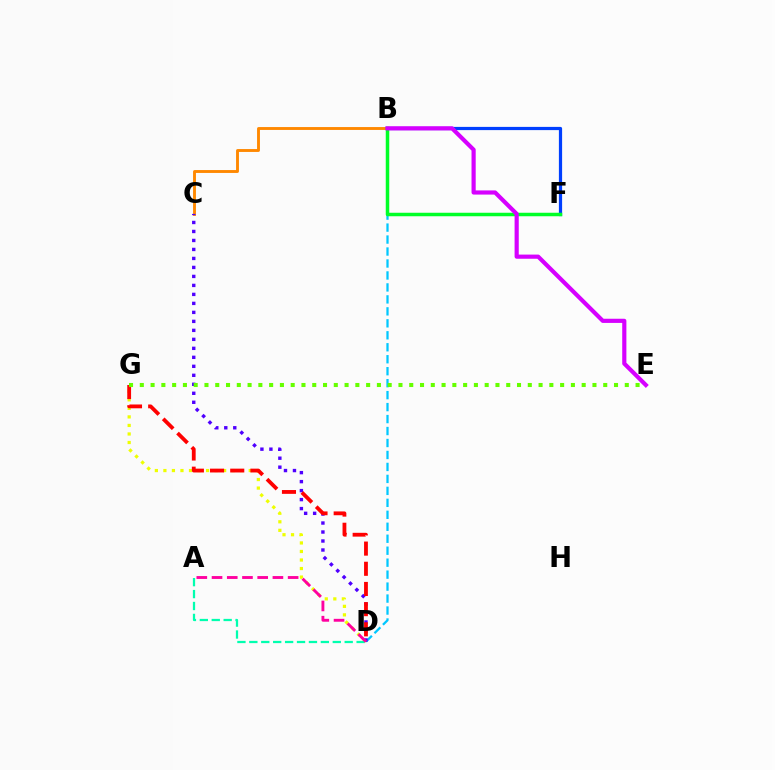{('D', 'G'): [{'color': '#eeff00', 'line_style': 'dotted', 'thickness': 2.32}, {'color': '#ff0000', 'line_style': 'dashed', 'thickness': 2.74}], ('B', 'D'): [{'color': '#00c7ff', 'line_style': 'dashed', 'thickness': 1.63}], ('B', 'C'): [{'color': '#ff8800', 'line_style': 'solid', 'thickness': 2.07}], ('B', 'F'): [{'color': '#003fff', 'line_style': 'solid', 'thickness': 2.32}, {'color': '#00ff27', 'line_style': 'solid', 'thickness': 2.51}], ('C', 'D'): [{'color': '#4f00ff', 'line_style': 'dotted', 'thickness': 2.44}], ('A', 'D'): [{'color': '#00ffaf', 'line_style': 'dashed', 'thickness': 1.62}, {'color': '#ff00a0', 'line_style': 'dashed', 'thickness': 2.07}], ('B', 'E'): [{'color': '#d600ff', 'line_style': 'solid', 'thickness': 3.0}], ('E', 'G'): [{'color': '#66ff00', 'line_style': 'dotted', 'thickness': 2.93}]}